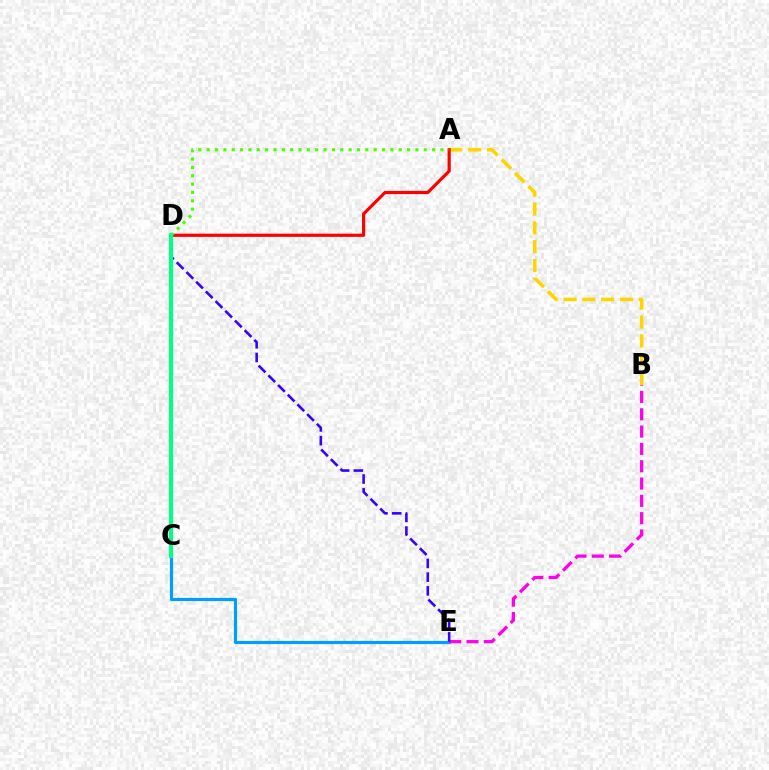{('A', 'B'): [{'color': '#ffd500', 'line_style': 'dashed', 'thickness': 2.56}], ('C', 'E'): [{'color': '#009eff', 'line_style': 'solid', 'thickness': 2.29}], ('B', 'E'): [{'color': '#ff00ed', 'line_style': 'dashed', 'thickness': 2.35}], ('A', 'D'): [{'color': '#ff0000', 'line_style': 'solid', 'thickness': 2.29}, {'color': '#4fff00', 'line_style': 'dotted', 'thickness': 2.27}], ('D', 'E'): [{'color': '#3700ff', 'line_style': 'dashed', 'thickness': 1.86}], ('C', 'D'): [{'color': '#00ff86', 'line_style': 'solid', 'thickness': 2.96}]}